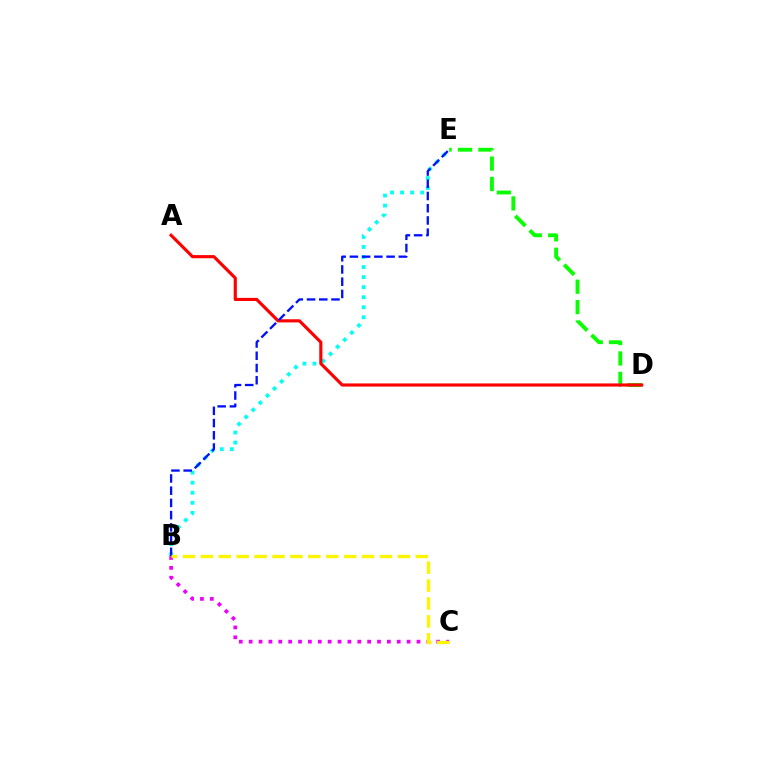{('B', 'E'): [{'color': '#00fff6', 'line_style': 'dotted', 'thickness': 2.73}, {'color': '#0010ff', 'line_style': 'dashed', 'thickness': 1.66}], ('D', 'E'): [{'color': '#08ff00', 'line_style': 'dashed', 'thickness': 2.77}], ('A', 'D'): [{'color': '#ff0000', 'line_style': 'solid', 'thickness': 2.26}], ('B', 'C'): [{'color': '#ee00ff', 'line_style': 'dotted', 'thickness': 2.68}, {'color': '#fcf500', 'line_style': 'dashed', 'thickness': 2.43}]}